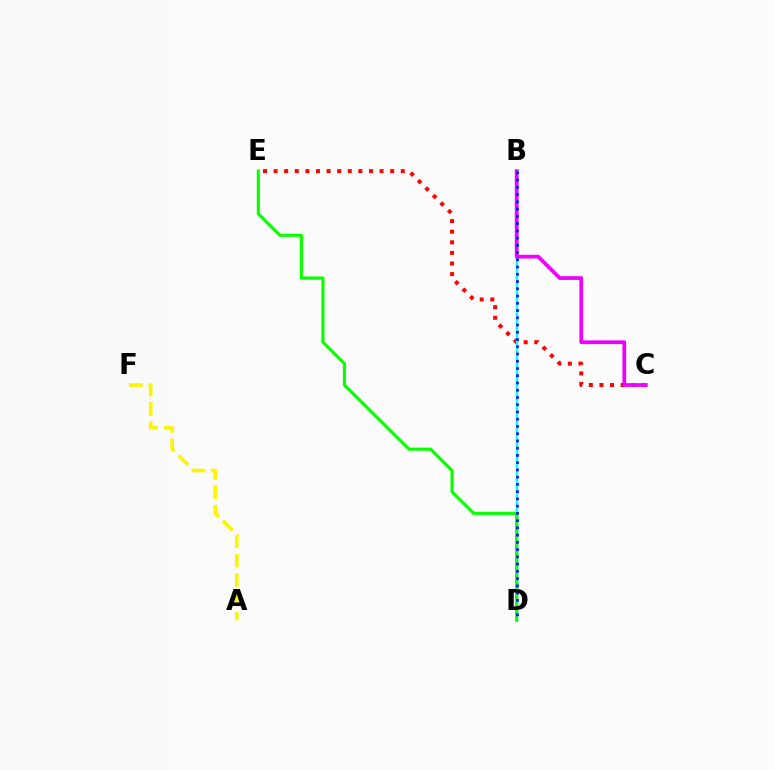{('C', 'E'): [{'color': '#ff0000', 'line_style': 'dotted', 'thickness': 2.88}], ('B', 'D'): [{'color': '#00fff6', 'line_style': 'solid', 'thickness': 1.69}, {'color': '#0010ff', 'line_style': 'dotted', 'thickness': 1.97}], ('B', 'C'): [{'color': '#ee00ff', 'line_style': 'solid', 'thickness': 2.69}], ('D', 'E'): [{'color': '#08ff00', 'line_style': 'solid', 'thickness': 2.26}], ('A', 'F'): [{'color': '#fcf500', 'line_style': 'dashed', 'thickness': 2.63}]}